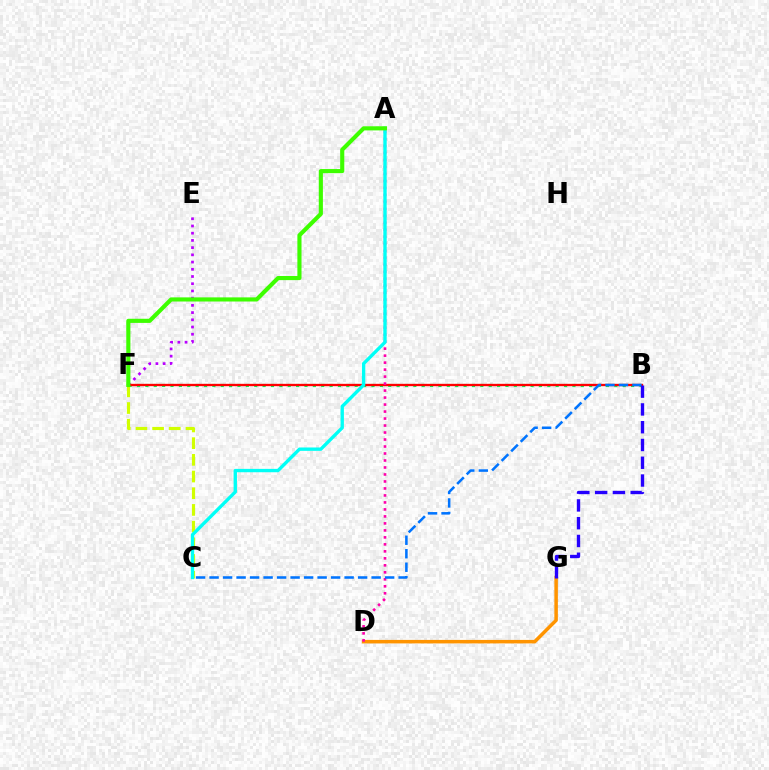{('E', 'F'): [{'color': '#b900ff', 'line_style': 'dotted', 'thickness': 1.96}], ('B', 'F'): [{'color': '#00ff5c', 'line_style': 'dotted', 'thickness': 2.28}, {'color': '#ff0000', 'line_style': 'solid', 'thickness': 1.68}], ('C', 'F'): [{'color': '#d1ff00', 'line_style': 'dashed', 'thickness': 2.27}], ('D', 'G'): [{'color': '#ff9400', 'line_style': 'solid', 'thickness': 2.52}], ('A', 'D'): [{'color': '#ff00ac', 'line_style': 'dotted', 'thickness': 1.9}], ('B', 'C'): [{'color': '#0074ff', 'line_style': 'dashed', 'thickness': 1.83}], ('A', 'C'): [{'color': '#00fff6', 'line_style': 'solid', 'thickness': 2.42}], ('B', 'G'): [{'color': '#2500ff', 'line_style': 'dashed', 'thickness': 2.41}], ('A', 'F'): [{'color': '#3dff00', 'line_style': 'solid', 'thickness': 2.97}]}